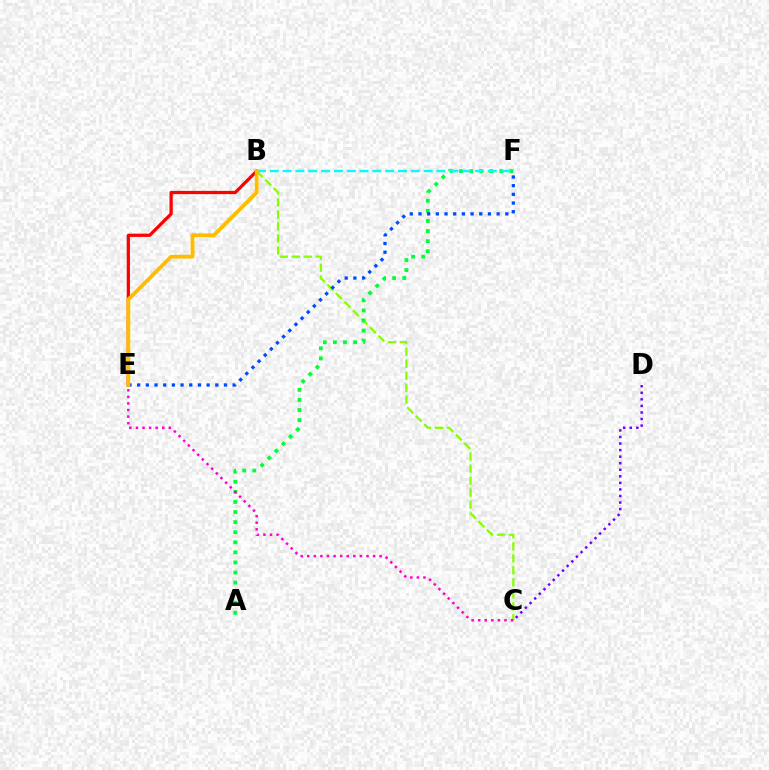{('B', 'C'): [{'color': '#84ff00', 'line_style': 'dashed', 'thickness': 1.63}], ('C', 'D'): [{'color': '#7200ff', 'line_style': 'dotted', 'thickness': 1.78}], ('A', 'F'): [{'color': '#00ff39', 'line_style': 'dotted', 'thickness': 2.74}], ('B', 'E'): [{'color': '#ff0000', 'line_style': 'solid', 'thickness': 2.33}, {'color': '#ffbd00', 'line_style': 'solid', 'thickness': 2.74}], ('E', 'F'): [{'color': '#004bff', 'line_style': 'dotted', 'thickness': 2.36}], ('B', 'F'): [{'color': '#00fff6', 'line_style': 'dashed', 'thickness': 1.74}], ('C', 'E'): [{'color': '#ff00cf', 'line_style': 'dotted', 'thickness': 1.79}]}